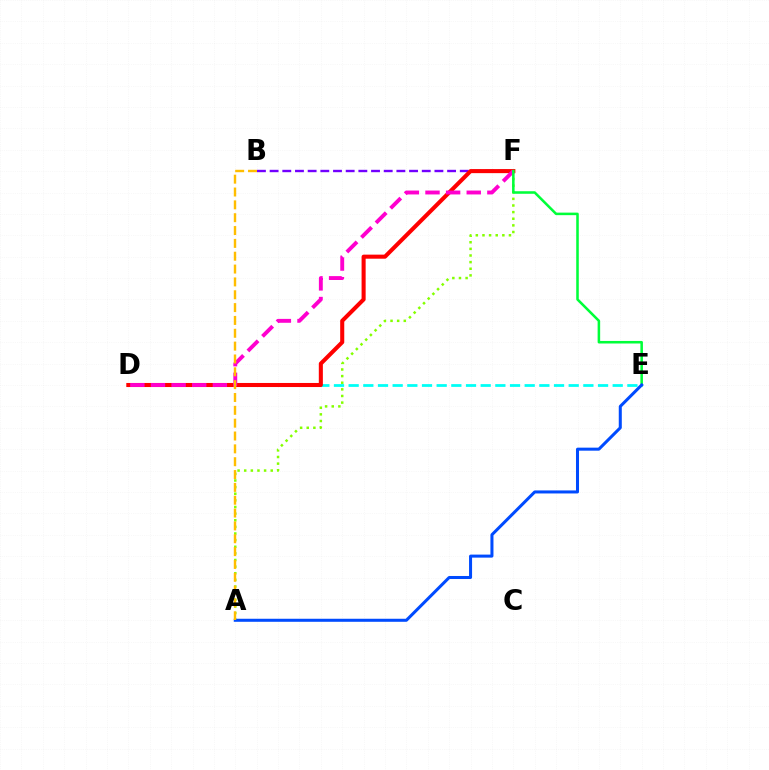{('A', 'F'): [{'color': '#84ff00', 'line_style': 'dotted', 'thickness': 1.8}], ('D', 'E'): [{'color': '#00fff6', 'line_style': 'dashed', 'thickness': 1.99}], ('B', 'F'): [{'color': '#7200ff', 'line_style': 'dashed', 'thickness': 1.72}], ('D', 'F'): [{'color': '#ff0000', 'line_style': 'solid', 'thickness': 2.93}, {'color': '#ff00cf', 'line_style': 'dashed', 'thickness': 2.8}], ('E', 'F'): [{'color': '#00ff39', 'line_style': 'solid', 'thickness': 1.83}], ('A', 'E'): [{'color': '#004bff', 'line_style': 'solid', 'thickness': 2.18}], ('A', 'B'): [{'color': '#ffbd00', 'line_style': 'dashed', 'thickness': 1.74}]}